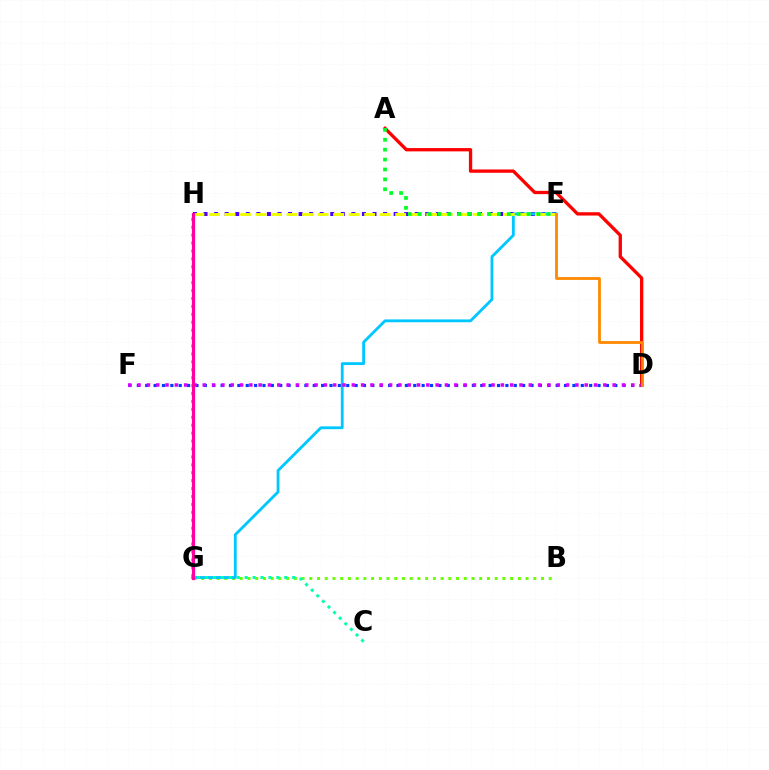{('B', 'G'): [{'color': '#66ff00', 'line_style': 'dotted', 'thickness': 2.1}], ('E', 'H'): [{'color': '#4f00ff', 'line_style': 'dotted', 'thickness': 2.87}, {'color': '#eeff00', 'line_style': 'dashed', 'thickness': 2.11}], ('D', 'F'): [{'color': '#003fff', 'line_style': 'dotted', 'thickness': 2.28}, {'color': '#d600ff', 'line_style': 'dotted', 'thickness': 2.53}], ('E', 'G'): [{'color': '#00c7ff', 'line_style': 'solid', 'thickness': 2.04}], ('A', 'D'): [{'color': '#ff0000', 'line_style': 'solid', 'thickness': 2.38}], ('C', 'H'): [{'color': '#00ffaf', 'line_style': 'dotted', 'thickness': 2.15}], ('D', 'E'): [{'color': '#ff8800', 'line_style': 'solid', 'thickness': 2.0}], ('A', 'E'): [{'color': '#00ff27', 'line_style': 'dotted', 'thickness': 2.69}], ('G', 'H'): [{'color': '#ff00a0', 'line_style': 'solid', 'thickness': 2.31}]}